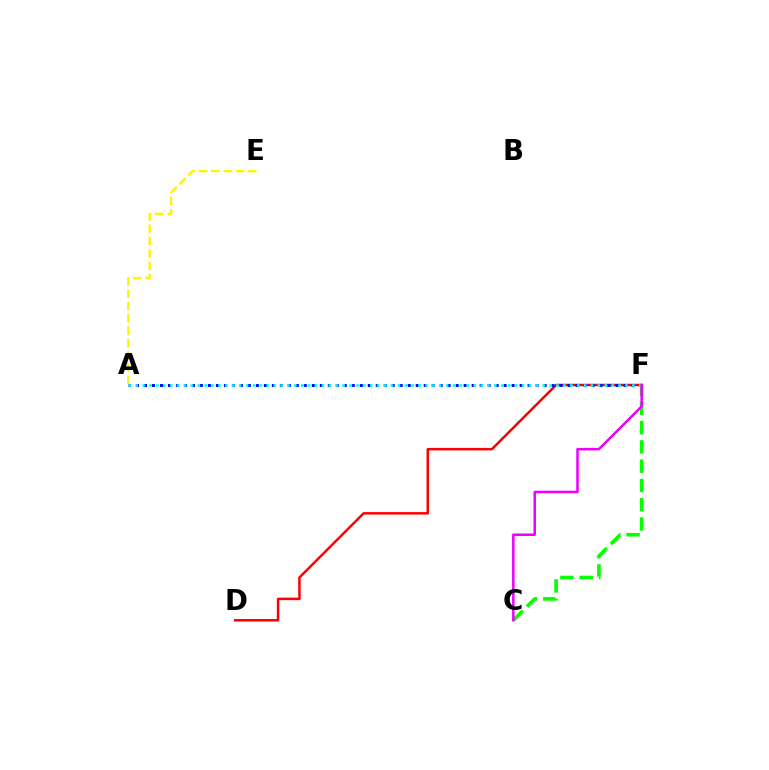{('D', 'F'): [{'color': '#ff0000', 'line_style': 'solid', 'thickness': 1.8}], ('A', 'F'): [{'color': '#0010ff', 'line_style': 'dotted', 'thickness': 2.17}, {'color': '#00fff6', 'line_style': 'dotted', 'thickness': 1.87}], ('C', 'F'): [{'color': '#08ff00', 'line_style': 'dashed', 'thickness': 2.62}, {'color': '#ee00ff', 'line_style': 'solid', 'thickness': 1.81}], ('A', 'E'): [{'color': '#fcf500', 'line_style': 'dashed', 'thickness': 1.67}]}